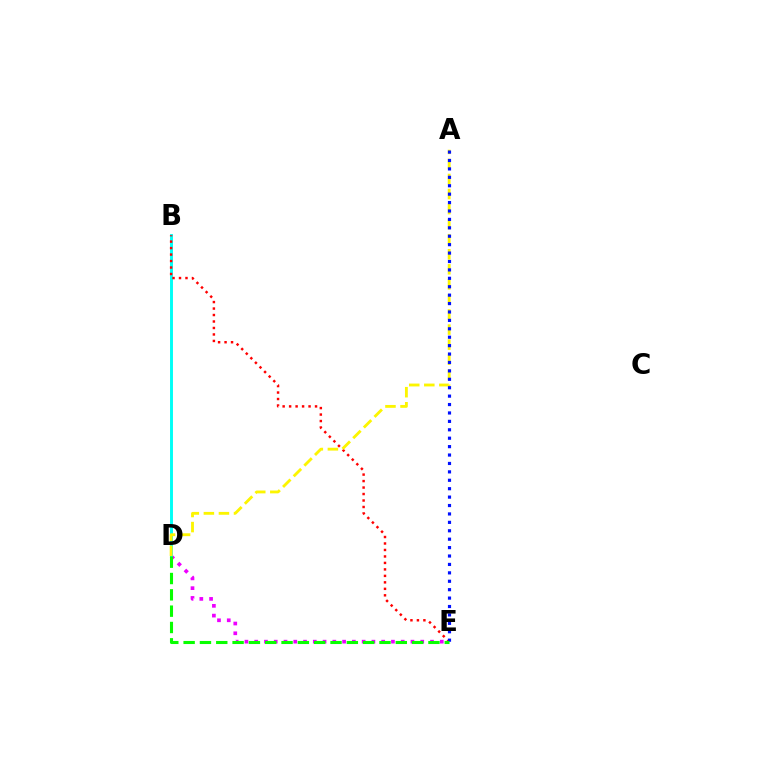{('D', 'E'): [{'color': '#ee00ff', 'line_style': 'dotted', 'thickness': 2.65}, {'color': '#08ff00', 'line_style': 'dashed', 'thickness': 2.22}], ('B', 'D'): [{'color': '#00fff6', 'line_style': 'solid', 'thickness': 2.11}], ('B', 'E'): [{'color': '#ff0000', 'line_style': 'dotted', 'thickness': 1.76}], ('A', 'D'): [{'color': '#fcf500', 'line_style': 'dashed', 'thickness': 2.05}], ('A', 'E'): [{'color': '#0010ff', 'line_style': 'dotted', 'thickness': 2.29}]}